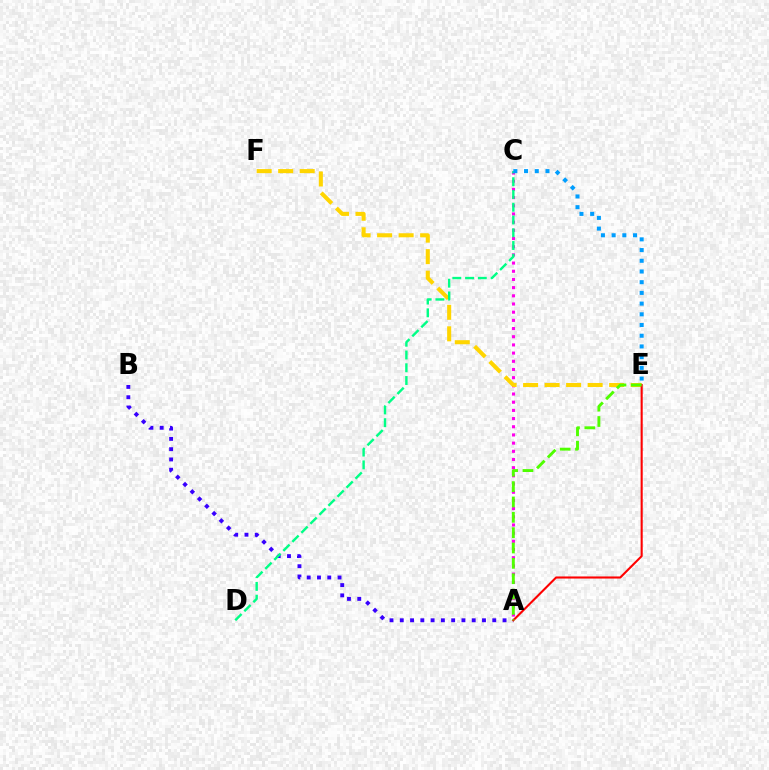{('A', 'C'): [{'color': '#ff00ed', 'line_style': 'dotted', 'thickness': 2.22}], ('E', 'F'): [{'color': '#ffd500', 'line_style': 'dashed', 'thickness': 2.92}], ('A', 'B'): [{'color': '#3700ff', 'line_style': 'dotted', 'thickness': 2.79}], ('C', 'D'): [{'color': '#00ff86', 'line_style': 'dashed', 'thickness': 1.73}], ('A', 'E'): [{'color': '#ff0000', 'line_style': 'solid', 'thickness': 1.51}, {'color': '#4fff00', 'line_style': 'dashed', 'thickness': 2.09}], ('C', 'E'): [{'color': '#009eff', 'line_style': 'dotted', 'thickness': 2.91}]}